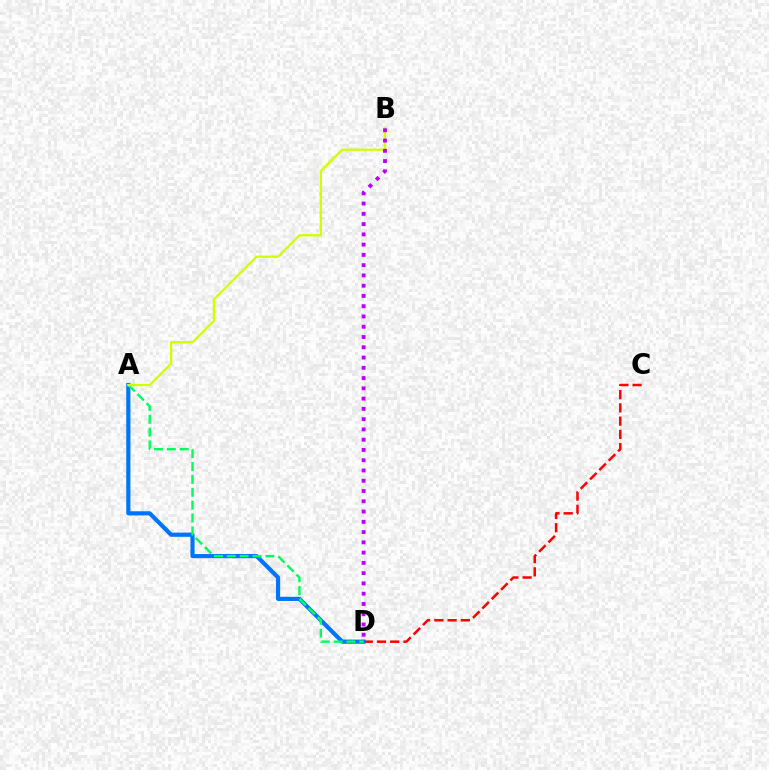{('C', 'D'): [{'color': '#ff0000', 'line_style': 'dashed', 'thickness': 1.8}], ('A', 'D'): [{'color': '#0074ff', 'line_style': 'solid', 'thickness': 3.0}, {'color': '#00ff5c', 'line_style': 'dashed', 'thickness': 1.75}], ('A', 'B'): [{'color': '#d1ff00', 'line_style': 'solid', 'thickness': 1.65}], ('B', 'D'): [{'color': '#b900ff', 'line_style': 'dotted', 'thickness': 2.79}]}